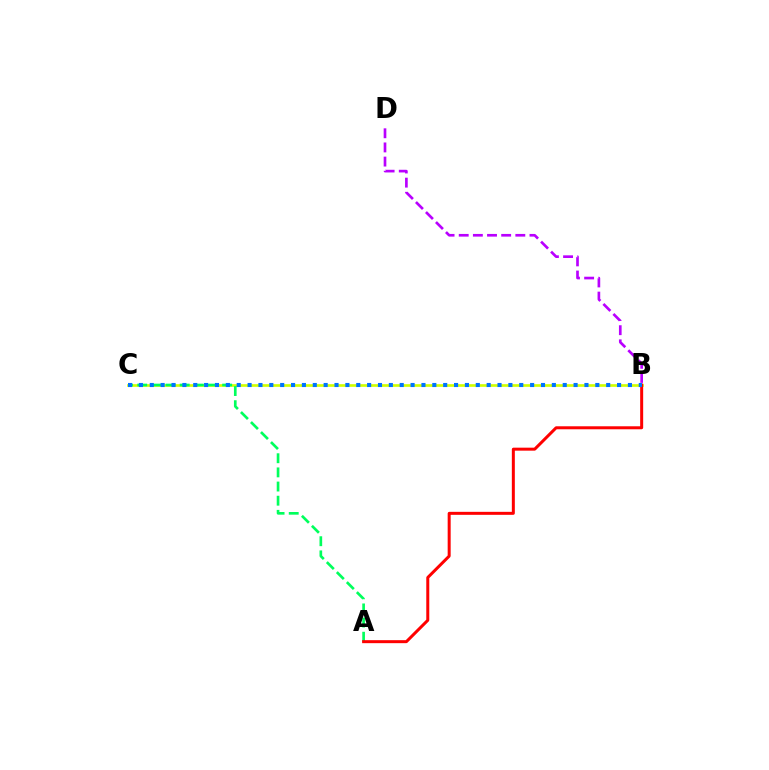{('B', 'C'): [{'color': '#d1ff00', 'line_style': 'solid', 'thickness': 1.91}, {'color': '#0074ff', 'line_style': 'dotted', 'thickness': 2.95}], ('A', 'C'): [{'color': '#00ff5c', 'line_style': 'dashed', 'thickness': 1.92}], ('B', 'D'): [{'color': '#b900ff', 'line_style': 'dashed', 'thickness': 1.92}], ('A', 'B'): [{'color': '#ff0000', 'line_style': 'solid', 'thickness': 2.16}]}